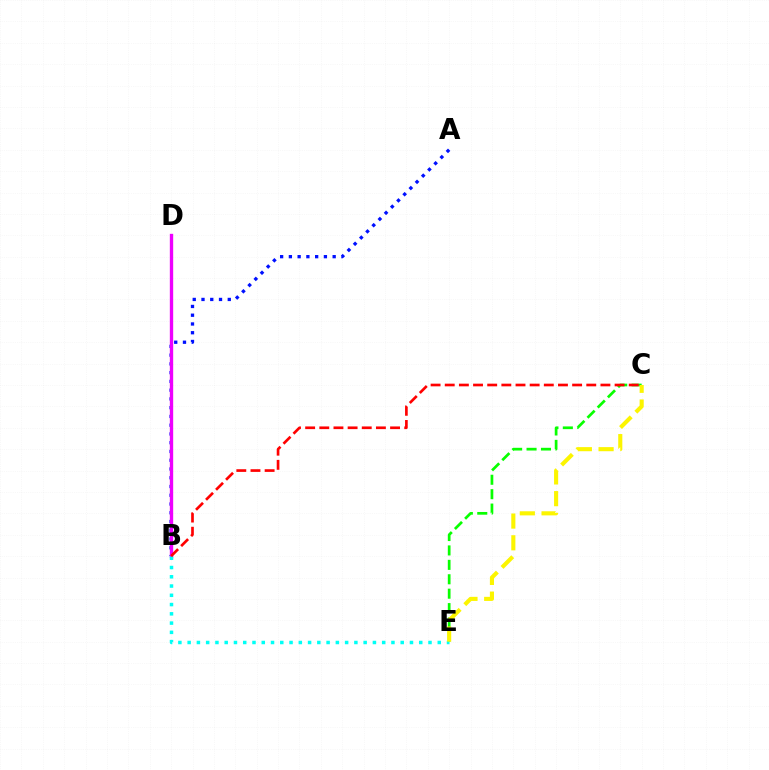{('C', 'E'): [{'color': '#08ff00', 'line_style': 'dashed', 'thickness': 1.96}, {'color': '#fcf500', 'line_style': 'dashed', 'thickness': 2.95}], ('A', 'B'): [{'color': '#0010ff', 'line_style': 'dotted', 'thickness': 2.38}], ('B', 'D'): [{'color': '#ee00ff', 'line_style': 'solid', 'thickness': 2.41}], ('B', 'E'): [{'color': '#00fff6', 'line_style': 'dotted', 'thickness': 2.52}], ('B', 'C'): [{'color': '#ff0000', 'line_style': 'dashed', 'thickness': 1.92}]}